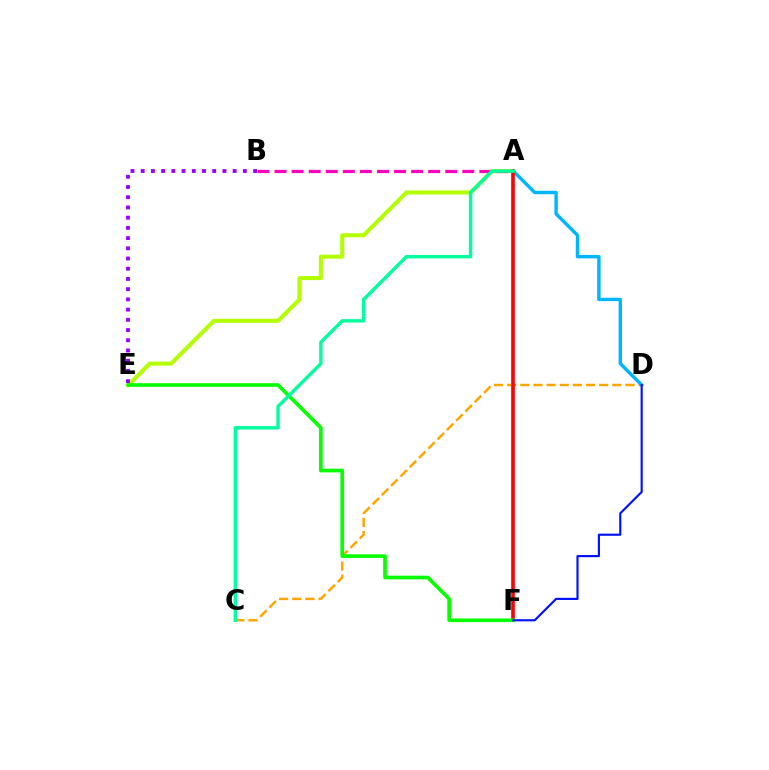{('A', 'E'): [{'color': '#b3ff00', 'line_style': 'solid', 'thickness': 2.92}], ('C', 'D'): [{'color': '#ffa500', 'line_style': 'dashed', 'thickness': 1.79}], ('A', 'D'): [{'color': '#00b5ff', 'line_style': 'solid', 'thickness': 2.46}], ('A', 'F'): [{'color': '#ff0000', 'line_style': 'solid', 'thickness': 2.61}], ('B', 'E'): [{'color': '#9b00ff', 'line_style': 'dotted', 'thickness': 2.78}], ('E', 'F'): [{'color': '#08ff00', 'line_style': 'solid', 'thickness': 2.64}], ('A', 'B'): [{'color': '#ff00bd', 'line_style': 'dashed', 'thickness': 2.32}], ('D', 'F'): [{'color': '#0010ff', 'line_style': 'solid', 'thickness': 1.55}], ('A', 'C'): [{'color': '#00ff9d', 'line_style': 'solid', 'thickness': 2.45}]}